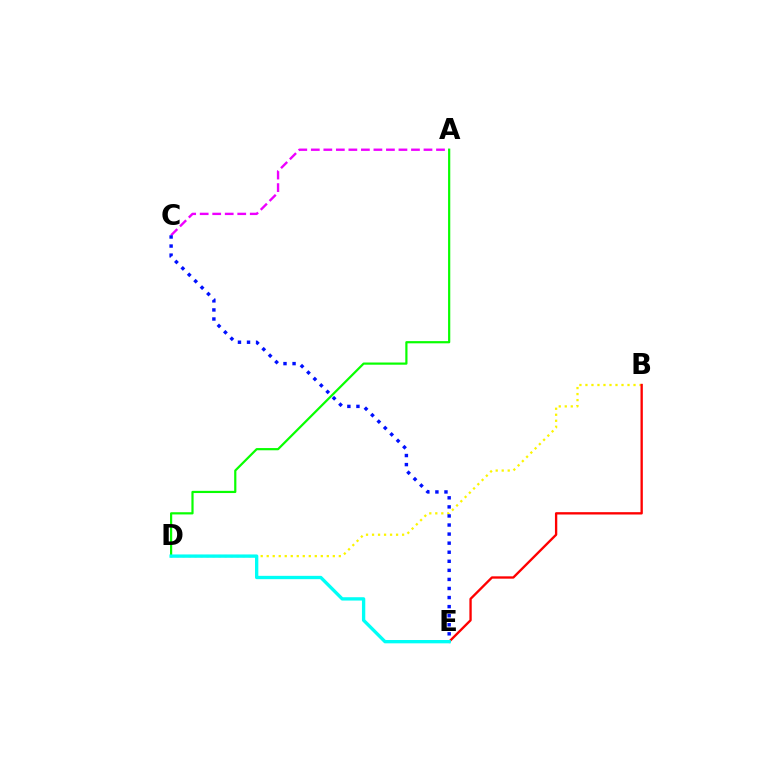{('A', 'C'): [{'color': '#ee00ff', 'line_style': 'dashed', 'thickness': 1.7}], ('B', 'D'): [{'color': '#fcf500', 'line_style': 'dotted', 'thickness': 1.63}], ('A', 'D'): [{'color': '#08ff00', 'line_style': 'solid', 'thickness': 1.59}], ('C', 'E'): [{'color': '#0010ff', 'line_style': 'dotted', 'thickness': 2.46}], ('B', 'E'): [{'color': '#ff0000', 'line_style': 'solid', 'thickness': 1.68}], ('D', 'E'): [{'color': '#00fff6', 'line_style': 'solid', 'thickness': 2.4}]}